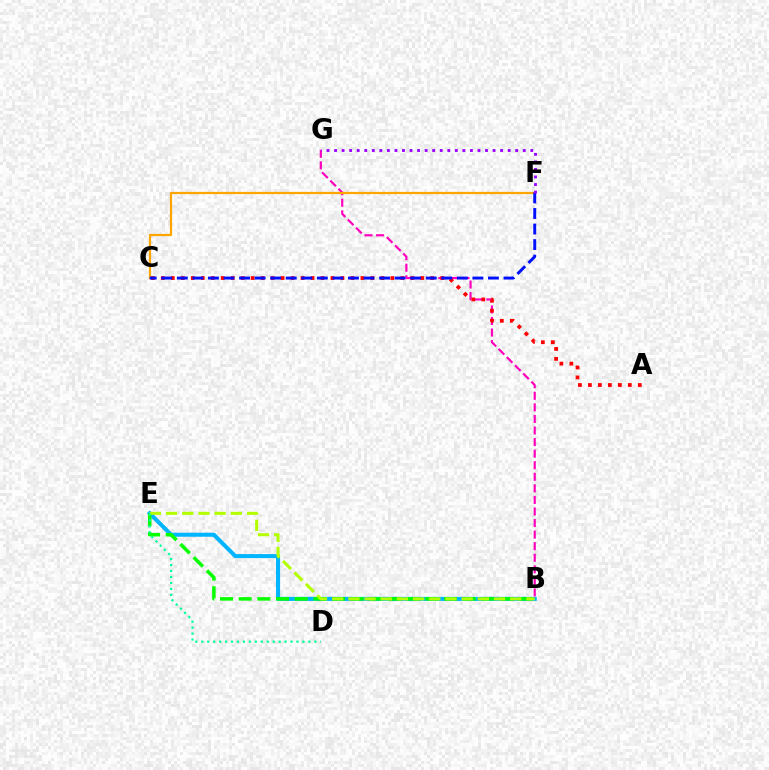{('B', 'E'): [{'color': '#00b5ff', 'line_style': 'solid', 'thickness': 2.92}, {'color': '#08ff00', 'line_style': 'dashed', 'thickness': 2.54}, {'color': '#b3ff00', 'line_style': 'dashed', 'thickness': 2.2}], ('B', 'G'): [{'color': '#ff00bd', 'line_style': 'dashed', 'thickness': 1.57}], ('A', 'C'): [{'color': '#ff0000', 'line_style': 'dotted', 'thickness': 2.71}], ('C', 'F'): [{'color': '#ffa500', 'line_style': 'solid', 'thickness': 1.6}, {'color': '#0010ff', 'line_style': 'dashed', 'thickness': 2.11}], ('D', 'E'): [{'color': '#00ff9d', 'line_style': 'dotted', 'thickness': 1.62}], ('F', 'G'): [{'color': '#9b00ff', 'line_style': 'dotted', 'thickness': 2.05}]}